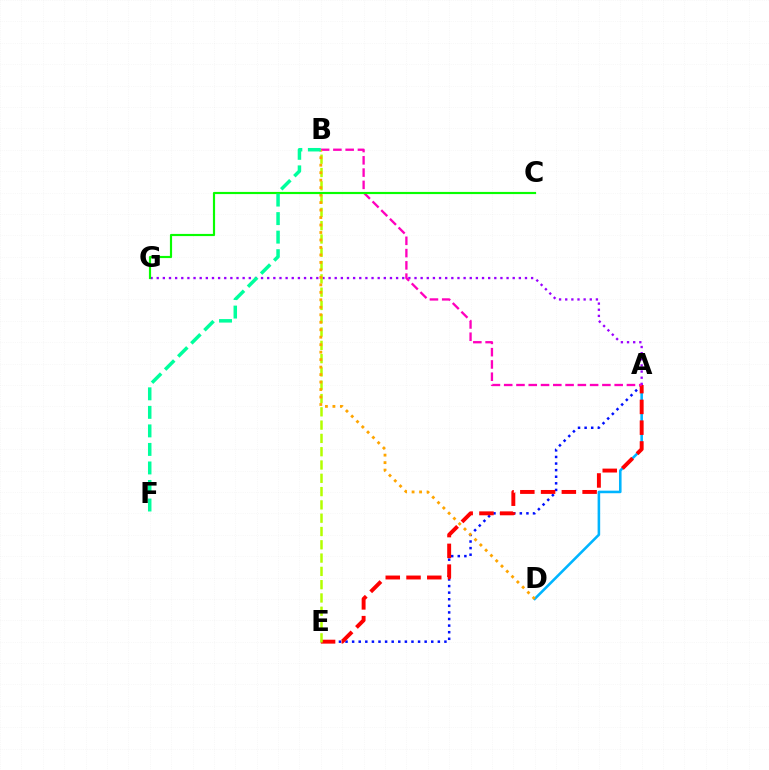{('A', 'D'): [{'color': '#00b5ff', 'line_style': 'solid', 'thickness': 1.85}], ('A', 'E'): [{'color': '#0010ff', 'line_style': 'dotted', 'thickness': 1.79}, {'color': '#ff0000', 'line_style': 'dashed', 'thickness': 2.82}], ('A', 'G'): [{'color': '#9b00ff', 'line_style': 'dotted', 'thickness': 1.67}], ('A', 'B'): [{'color': '#ff00bd', 'line_style': 'dashed', 'thickness': 1.67}], ('B', 'E'): [{'color': '#b3ff00', 'line_style': 'dashed', 'thickness': 1.81}], ('B', 'D'): [{'color': '#ffa500', 'line_style': 'dotted', 'thickness': 2.03}], ('C', 'G'): [{'color': '#08ff00', 'line_style': 'solid', 'thickness': 1.56}], ('B', 'F'): [{'color': '#00ff9d', 'line_style': 'dashed', 'thickness': 2.52}]}